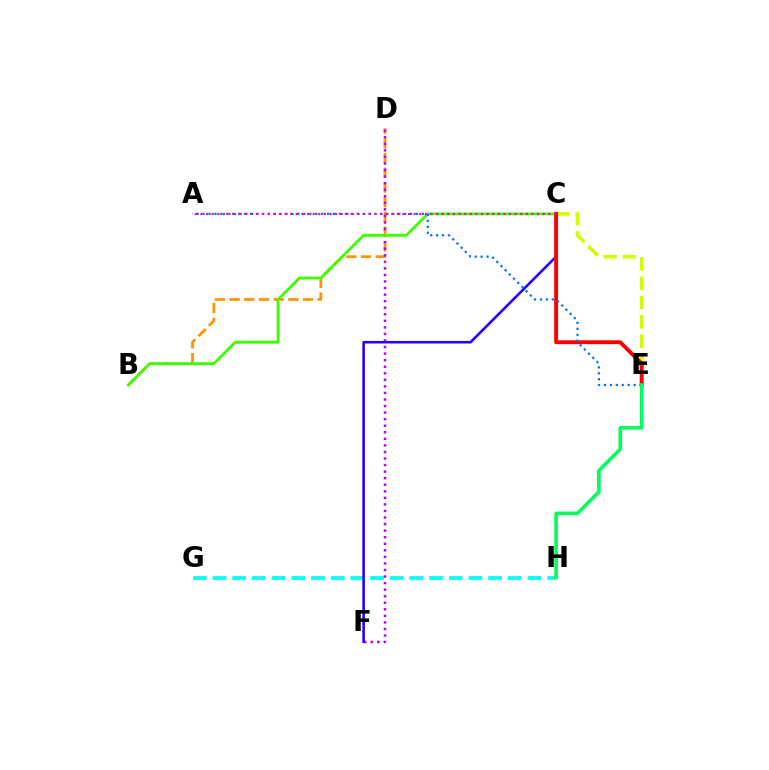{('G', 'H'): [{'color': '#00fff6', 'line_style': 'dashed', 'thickness': 2.67}], ('B', 'D'): [{'color': '#ff9400', 'line_style': 'dashed', 'thickness': 2.0}], ('C', 'E'): [{'color': '#d1ff00', 'line_style': 'dashed', 'thickness': 2.63}, {'color': '#ff0000', 'line_style': 'solid', 'thickness': 2.79}], ('D', 'F'): [{'color': '#b900ff', 'line_style': 'dotted', 'thickness': 1.78}], ('B', 'C'): [{'color': '#3dff00', 'line_style': 'solid', 'thickness': 2.01}], ('C', 'F'): [{'color': '#2500ff', 'line_style': 'solid', 'thickness': 1.86}], ('A', 'E'): [{'color': '#0074ff', 'line_style': 'dotted', 'thickness': 1.61}], ('A', 'C'): [{'color': '#ff00ac', 'line_style': 'dotted', 'thickness': 1.52}], ('E', 'H'): [{'color': '#00ff5c', 'line_style': 'solid', 'thickness': 2.6}]}